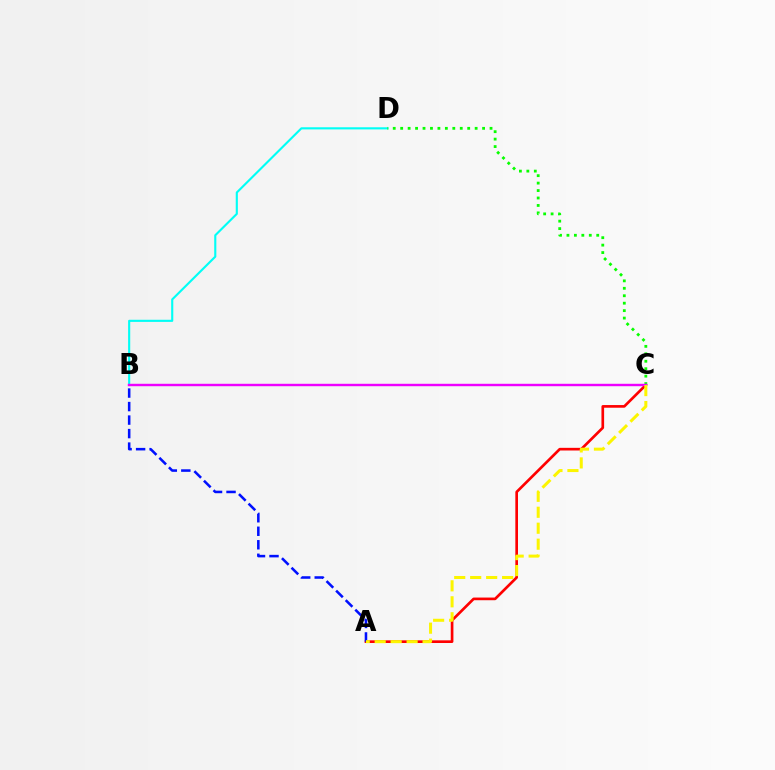{('B', 'D'): [{'color': '#00fff6', 'line_style': 'solid', 'thickness': 1.53}], ('A', 'C'): [{'color': '#ff0000', 'line_style': 'solid', 'thickness': 1.92}, {'color': '#fcf500', 'line_style': 'dashed', 'thickness': 2.17}], ('C', 'D'): [{'color': '#08ff00', 'line_style': 'dotted', 'thickness': 2.02}], ('A', 'B'): [{'color': '#0010ff', 'line_style': 'dashed', 'thickness': 1.84}], ('B', 'C'): [{'color': '#ee00ff', 'line_style': 'solid', 'thickness': 1.74}]}